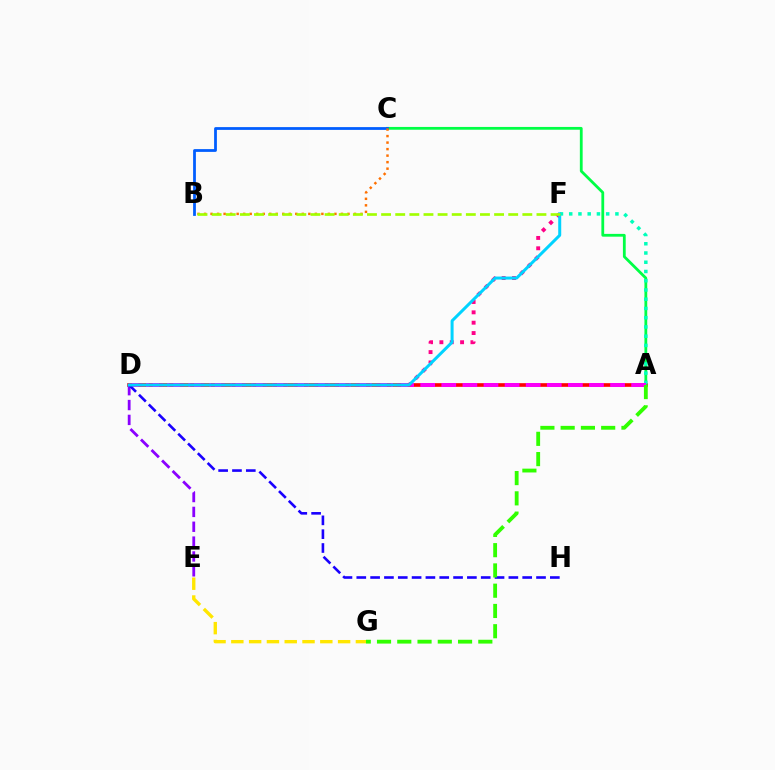{('A', 'D'): [{'color': '#ff0000', 'line_style': 'solid', 'thickness': 2.63}, {'color': '#fa00f9', 'line_style': 'dashed', 'thickness': 2.87}], ('A', 'C'): [{'color': '#00ff45', 'line_style': 'solid', 'thickness': 2.01}], ('A', 'F'): [{'color': '#00ffbb', 'line_style': 'dotted', 'thickness': 2.51}], ('D', 'E'): [{'color': '#8a00ff', 'line_style': 'dashed', 'thickness': 2.02}], ('B', 'C'): [{'color': '#005dff', 'line_style': 'solid', 'thickness': 2.0}, {'color': '#ff7000', 'line_style': 'dotted', 'thickness': 1.77}], ('D', 'F'): [{'color': '#ff0088', 'line_style': 'dotted', 'thickness': 2.81}, {'color': '#00d3ff', 'line_style': 'solid', 'thickness': 2.16}], ('D', 'H'): [{'color': '#1900ff', 'line_style': 'dashed', 'thickness': 1.88}], ('E', 'G'): [{'color': '#ffe600', 'line_style': 'dashed', 'thickness': 2.42}], ('A', 'G'): [{'color': '#31ff00', 'line_style': 'dashed', 'thickness': 2.75}], ('B', 'F'): [{'color': '#a2ff00', 'line_style': 'dashed', 'thickness': 1.92}]}